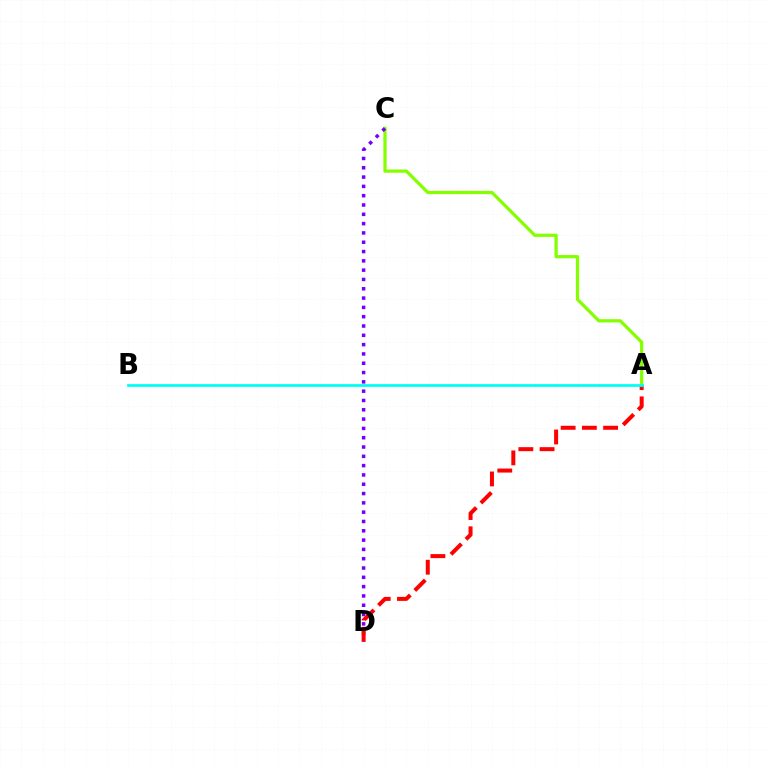{('A', 'C'): [{'color': '#84ff00', 'line_style': 'solid', 'thickness': 2.33}], ('C', 'D'): [{'color': '#7200ff', 'line_style': 'dotted', 'thickness': 2.53}], ('A', 'D'): [{'color': '#ff0000', 'line_style': 'dashed', 'thickness': 2.88}], ('A', 'B'): [{'color': '#00fff6', 'line_style': 'solid', 'thickness': 1.98}]}